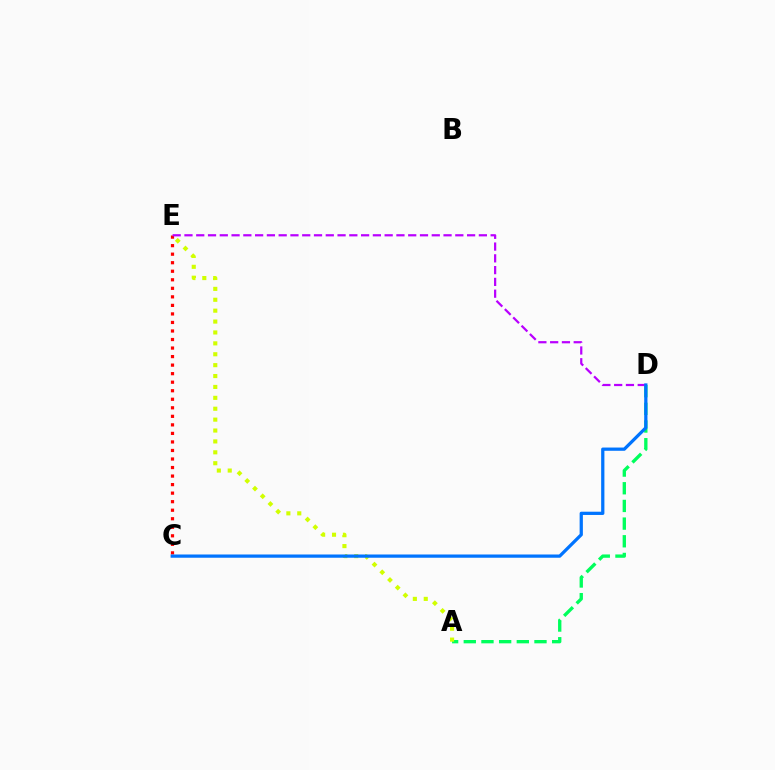{('A', 'D'): [{'color': '#00ff5c', 'line_style': 'dashed', 'thickness': 2.4}], ('A', 'E'): [{'color': '#d1ff00', 'line_style': 'dotted', 'thickness': 2.96}], ('C', 'E'): [{'color': '#ff0000', 'line_style': 'dotted', 'thickness': 2.32}], ('D', 'E'): [{'color': '#b900ff', 'line_style': 'dashed', 'thickness': 1.6}], ('C', 'D'): [{'color': '#0074ff', 'line_style': 'solid', 'thickness': 2.34}]}